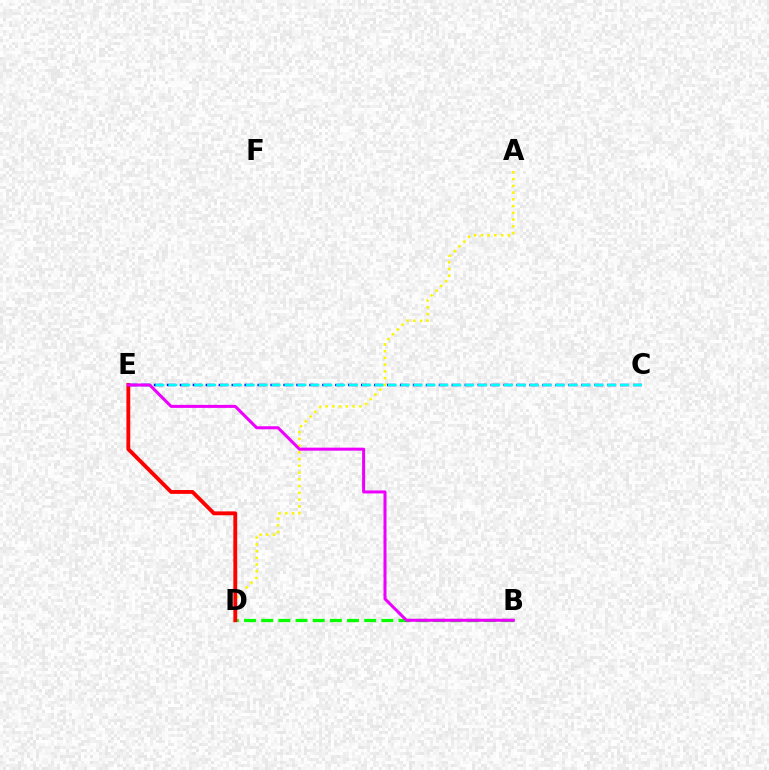{('C', 'E'): [{'color': '#0010ff', 'line_style': 'dashed', 'thickness': 1.76}, {'color': '#00fff6', 'line_style': 'dashed', 'thickness': 1.75}], ('B', 'D'): [{'color': '#08ff00', 'line_style': 'dashed', 'thickness': 2.33}], ('A', 'D'): [{'color': '#fcf500', 'line_style': 'dotted', 'thickness': 1.83}], ('D', 'E'): [{'color': '#ff0000', 'line_style': 'solid', 'thickness': 2.77}], ('B', 'E'): [{'color': '#ee00ff', 'line_style': 'solid', 'thickness': 2.18}]}